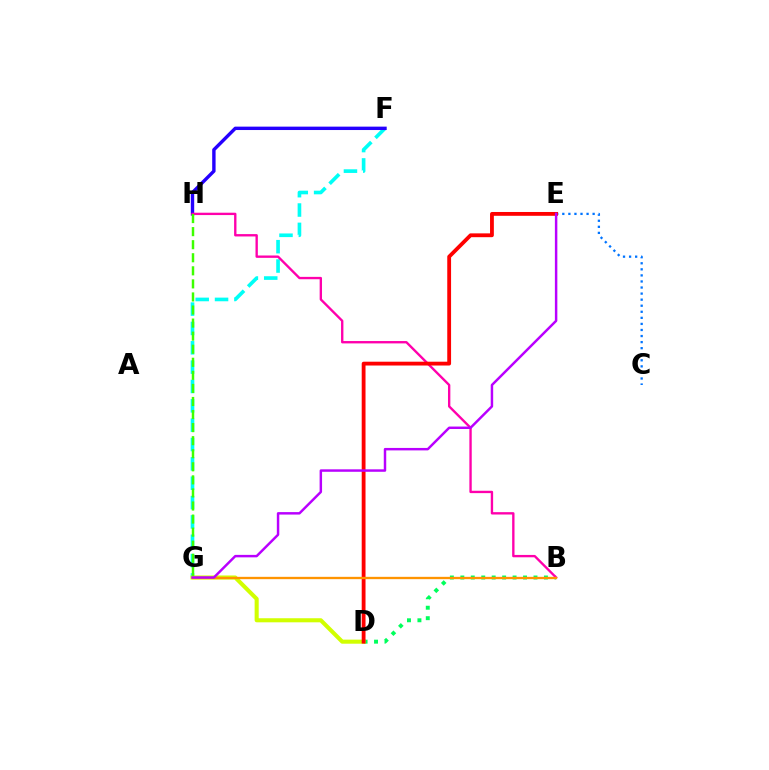{('F', 'G'): [{'color': '#00fff6', 'line_style': 'dashed', 'thickness': 2.63}], ('C', 'E'): [{'color': '#0074ff', 'line_style': 'dotted', 'thickness': 1.65}], ('B', 'D'): [{'color': '#00ff5c', 'line_style': 'dotted', 'thickness': 2.84}], ('F', 'H'): [{'color': '#2500ff', 'line_style': 'solid', 'thickness': 2.44}], ('D', 'G'): [{'color': '#d1ff00', 'line_style': 'solid', 'thickness': 2.93}], ('B', 'H'): [{'color': '#ff00ac', 'line_style': 'solid', 'thickness': 1.7}], ('D', 'E'): [{'color': '#ff0000', 'line_style': 'solid', 'thickness': 2.75}], ('G', 'H'): [{'color': '#3dff00', 'line_style': 'dashed', 'thickness': 1.77}], ('B', 'G'): [{'color': '#ff9400', 'line_style': 'solid', 'thickness': 1.67}], ('E', 'G'): [{'color': '#b900ff', 'line_style': 'solid', 'thickness': 1.77}]}